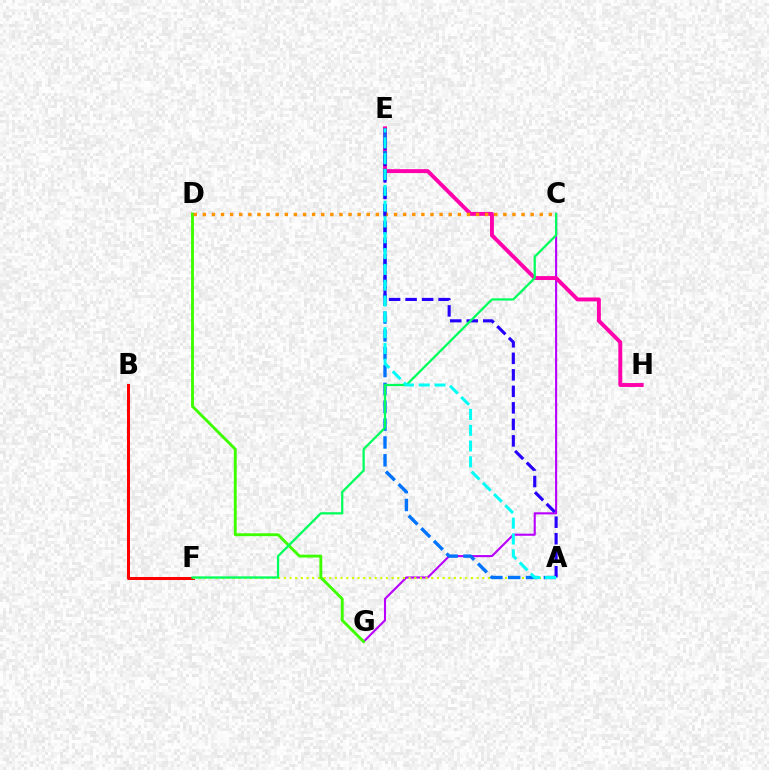{('C', 'G'): [{'color': '#b900ff', 'line_style': 'solid', 'thickness': 1.52}], ('B', 'F'): [{'color': '#ff0000', 'line_style': 'solid', 'thickness': 2.18}], ('E', 'H'): [{'color': '#ff00ac', 'line_style': 'solid', 'thickness': 2.81}], ('A', 'F'): [{'color': '#d1ff00', 'line_style': 'dotted', 'thickness': 1.54}], ('A', 'E'): [{'color': '#0074ff', 'line_style': 'dashed', 'thickness': 2.42}, {'color': '#2500ff', 'line_style': 'dashed', 'thickness': 2.24}, {'color': '#00fff6', 'line_style': 'dashed', 'thickness': 2.15}], ('D', 'G'): [{'color': '#3dff00', 'line_style': 'solid', 'thickness': 2.08}], ('C', 'D'): [{'color': '#ff9400', 'line_style': 'dotted', 'thickness': 2.47}], ('C', 'F'): [{'color': '#00ff5c', 'line_style': 'solid', 'thickness': 1.63}]}